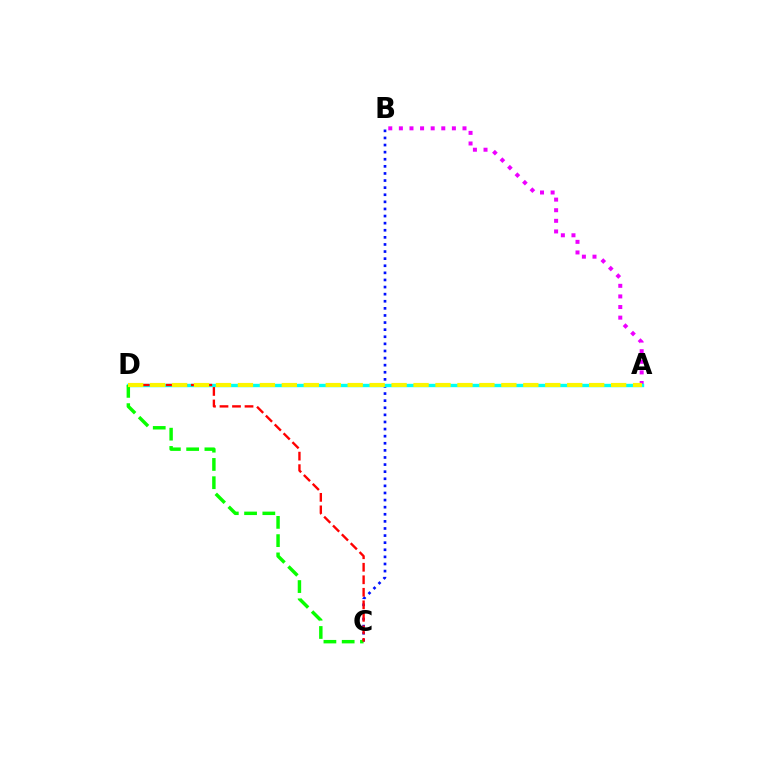{('A', 'B'): [{'color': '#ee00ff', 'line_style': 'dotted', 'thickness': 2.88}], ('B', 'C'): [{'color': '#0010ff', 'line_style': 'dotted', 'thickness': 1.93}], ('A', 'D'): [{'color': '#00fff6', 'line_style': 'solid', 'thickness': 2.44}, {'color': '#fcf500', 'line_style': 'dashed', 'thickness': 2.98}], ('C', 'D'): [{'color': '#08ff00', 'line_style': 'dashed', 'thickness': 2.48}, {'color': '#ff0000', 'line_style': 'dashed', 'thickness': 1.7}]}